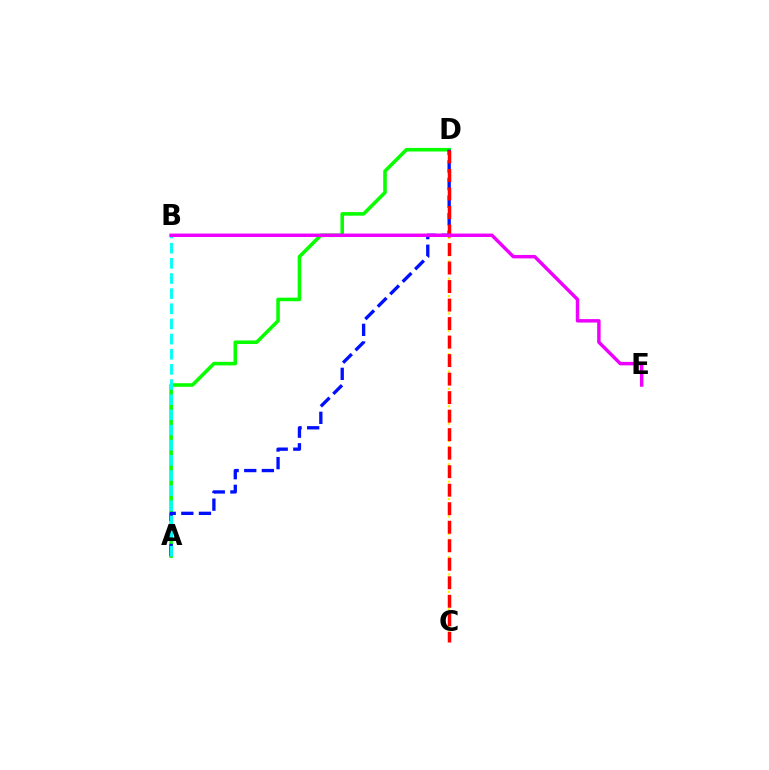{('C', 'D'): [{'color': '#fcf500', 'line_style': 'dotted', 'thickness': 1.58}, {'color': '#ff0000', 'line_style': 'dashed', 'thickness': 2.51}], ('A', 'D'): [{'color': '#08ff00', 'line_style': 'solid', 'thickness': 2.57}, {'color': '#0010ff', 'line_style': 'dashed', 'thickness': 2.39}], ('A', 'B'): [{'color': '#00fff6', 'line_style': 'dashed', 'thickness': 2.06}], ('B', 'E'): [{'color': '#ee00ff', 'line_style': 'solid', 'thickness': 2.49}]}